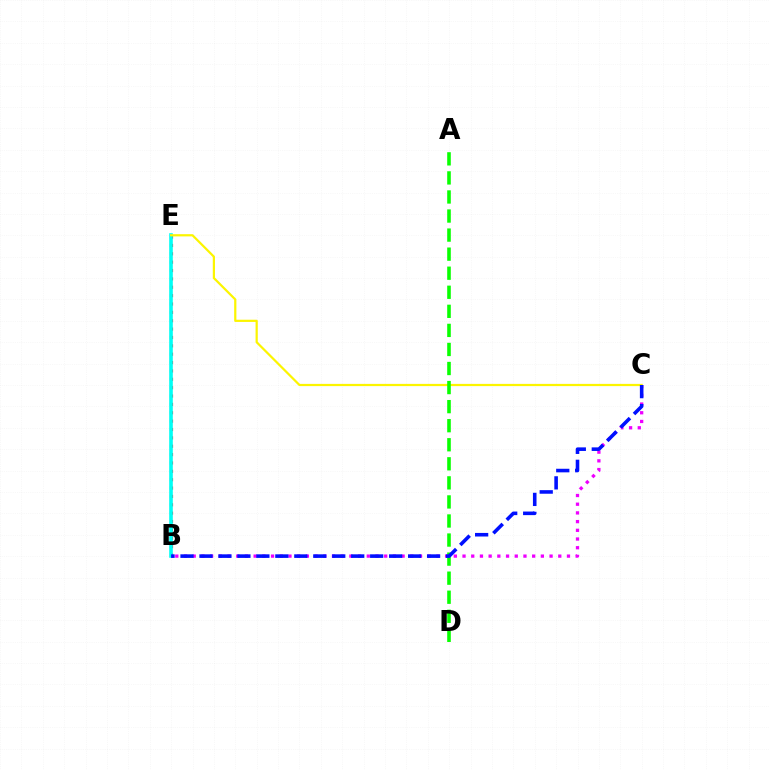{('B', 'C'): [{'color': '#ee00ff', 'line_style': 'dotted', 'thickness': 2.36}, {'color': '#0010ff', 'line_style': 'dashed', 'thickness': 2.58}], ('B', 'E'): [{'color': '#ff0000', 'line_style': 'dotted', 'thickness': 2.27}, {'color': '#00fff6', 'line_style': 'solid', 'thickness': 2.59}], ('C', 'E'): [{'color': '#fcf500', 'line_style': 'solid', 'thickness': 1.59}], ('A', 'D'): [{'color': '#08ff00', 'line_style': 'dashed', 'thickness': 2.59}]}